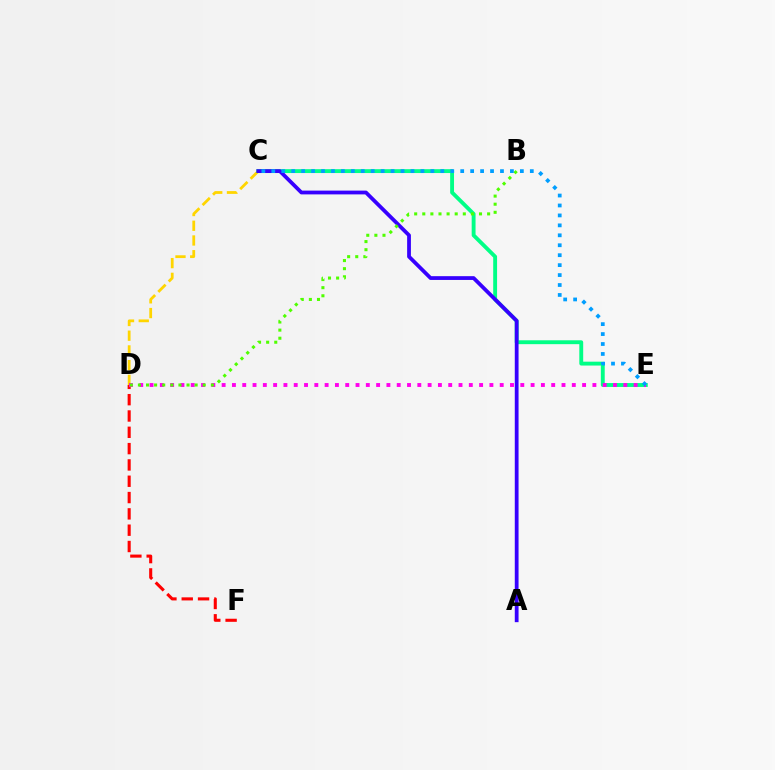{('C', 'D'): [{'color': '#ffd500', 'line_style': 'dashed', 'thickness': 2.0}], ('C', 'E'): [{'color': '#00ff86', 'line_style': 'solid', 'thickness': 2.79}, {'color': '#009eff', 'line_style': 'dotted', 'thickness': 2.7}], ('A', 'C'): [{'color': '#3700ff', 'line_style': 'solid', 'thickness': 2.72}], ('D', 'F'): [{'color': '#ff0000', 'line_style': 'dashed', 'thickness': 2.22}], ('D', 'E'): [{'color': '#ff00ed', 'line_style': 'dotted', 'thickness': 2.8}], ('B', 'D'): [{'color': '#4fff00', 'line_style': 'dotted', 'thickness': 2.2}]}